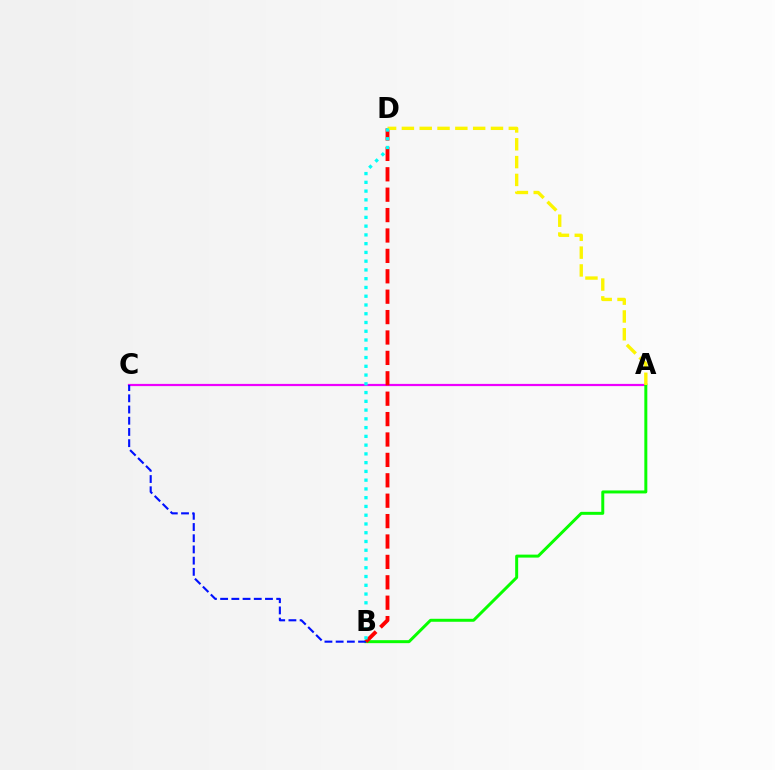{('A', 'C'): [{'color': '#ee00ff', 'line_style': 'solid', 'thickness': 1.59}], ('A', 'B'): [{'color': '#08ff00', 'line_style': 'solid', 'thickness': 2.14}], ('B', 'C'): [{'color': '#0010ff', 'line_style': 'dashed', 'thickness': 1.52}], ('B', 'D'): [{'color': '#ff0000', 'line_style': 'dashed', 'thickness': 2.77}, {'color': '#00fff6', 'line_style': 'dotted', 'thickness': 2.38}], ('A', 'D'): [{'color': '#fcf500', 'line_style': 'dashed', 'thickness': 2.42}]}